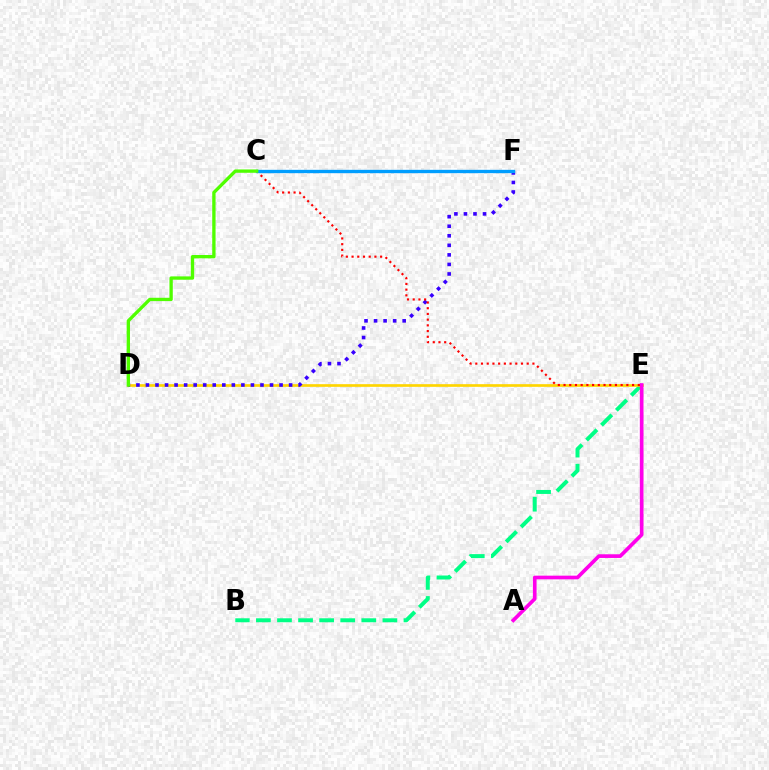{('B', 'E'): [{'color': '#00ff86', 'line_style': 'dashed', 'thickness': 2.86}], ('D', 'E'): [{'color': '#ffd500', 'line_style': 'solid', 'thickness': 1.92}], ('A', 'E'): [{'color': '#ff00ed', 'line_style': 'solid', 'thickness': 2.64}], ('D', 'F'): [{'color': '#3700ff', 'line_style': 'dotted', 'thickness': 2.59}], ('C', 'E'): [{'color': '#ff0000', 'line_style': 'dotted', 'thickness': 1.55}], ('C', 'F'): [{'color': '#009eff', 'line_style': 'solid', 'thickness': 2.41}], ('C', 'D'): [{'color': '#4fff00', 'line_style': 'solid', 'thickness': 2.4}]}